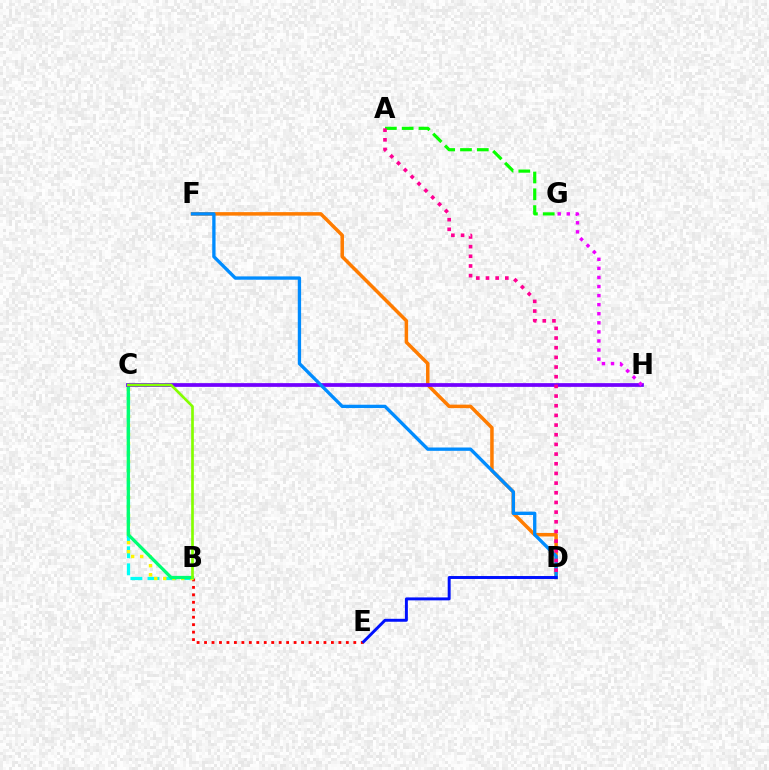{('B', 'E'): [{'color': '#ff0000', 'line_style': 'dotted', 'thickness': 2.03}], ('B', 'C'): [{'color': '#00fff6', 'line_style': 'dashed', 'thickness': 2.32}, {'color': '#fcf500', 'line_style': 'dotted', 'thickness': 2.45}, {'color': '#00ff74', 'line_style': 'solid', 'thickness': 2.34}, {'color': '#84ff00', 'line_style': 'solid', 'thickness': 1.93}], ('A', 'G'): [{'color': '#08ff00', 'line_style': 'dashed', 'thickness': 2.28}], ('D', 'F'): [{'color': '#ff7c00', 'line_style': 'solid', 'thickness': 2.52}, {'color': '#008cff', 'line_style': 'solid', 'thickness': 2.39}], ('C', 'H'): [{'color': '#7200ff', 'line_style': 'solid', 'thickness': 2.68}], ('G', 'H'): [{'color': '#ee00ff', 'line_style': 'dotted', 'thickness': 2.46}], ('A', 'D'): [{'color': '#ff0094', 'line_style': 'dotted', 'thickness': 2.63}], ('D', 'E'): [{'color': '#0010ff', 'line_style': 'solid', 'thickness': 2.12}]}